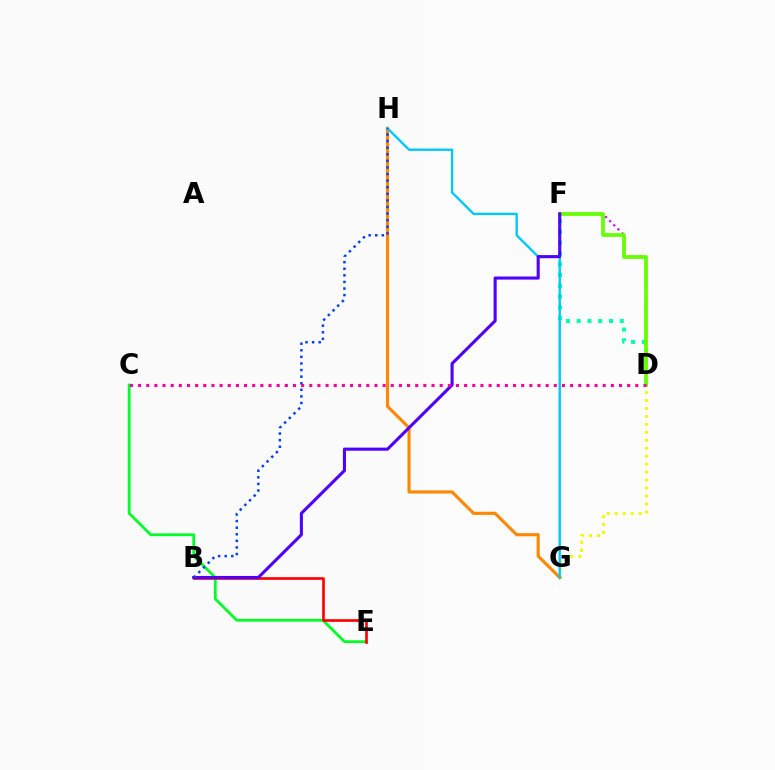{('D', 'F'): [{'color': '#d600ff', 'line_style': 'dotted', 'thickness': 1.58}, {'color': '#00ffaf', 'line_style': 'dotted', 'thickness': 2.93}, {'color': '#66ff00', 'line_style': 'solid', 'thickness': 2.7}], ('D', 'G'): [{'color': '#eeff00', 'line_style': 'dotted', 'thickness': 2.16}], ('C', 'E'): [{'color': '#00ff27', 'line_style': 'solid', 'thickness': 2.0}], ('B', 'E'): [{'color': '#ff0000', 'line_style': 'solid', 'thickness': 1.93}], ('G', 'H'): [{'color': '#ff8800', 'line_style': 'solid', 'thickness': 2.25}, {'color': '#00c7ff', 'line_style': 'solid', 'thickness': 1.71}], ('B', 'F'): [{'color': '#4f00ff', 'line_style': 'solid', 'thickness': 2.22}], ('B', 'H'): [{'color': '#003fff', 'line_style': 'dotted', 'thickness': 1.79}], ('C', 'D'): [{'color': '#ff00a0', 'line_style': 'dotted', 'thickness': 2.21}]}